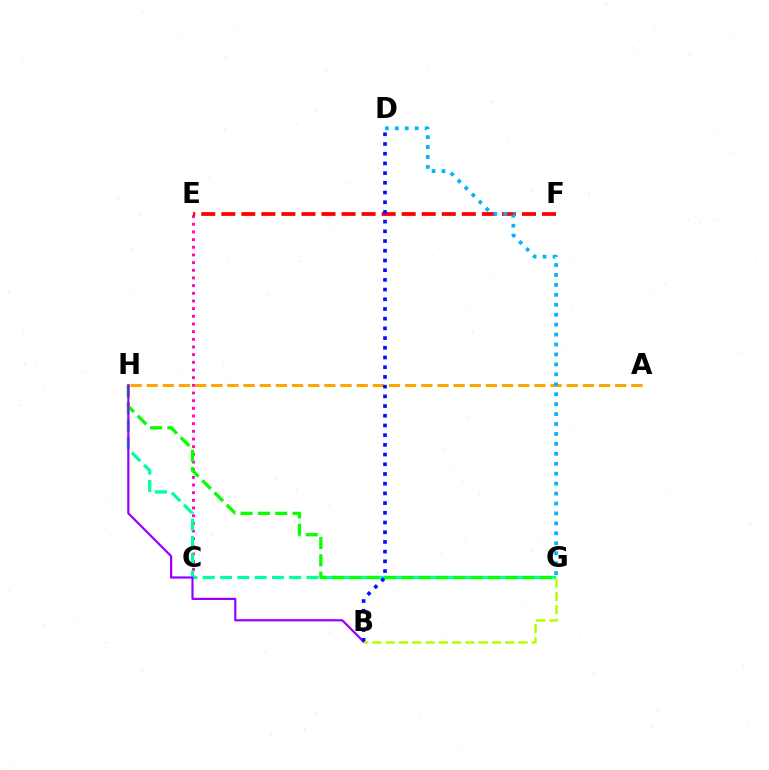{('C', 'E'): [{'color': '#ff00bd', 'line_style': 'dotted', 'thickness': 2.08}], ('G', 'H'): [{'color': '#00ff9d', 'line_style': 'dashed', 'thickness': 2.35}, {'color': '#08ff00', 'line_style': 'dashed', 'thickness': 2.35}], ('E', 'F'): [{'color': '#ff0000', 'line_style': 'dashed', 'thickness': 2.72}], ('A', 'H'): [{'color': '#ffa500', 'line_style': 'dashed', 'thickness': 2.19}], ('B', 'H'): [{'color': '#9b00ff', 'line_style': 'solid', 'thickness': 1.6}], ('B', 'D'): [{'color': '#0010ff', 'line_style': 'dotted', 'thickness': 2.64}], ('D', 'G'): [{'color': '#00b5ff', 'line_style': 'dotted', 'thickness': 2.7}], ('B', 'G'): [{'color': '#b3ff00', 'line_style': 'dashed', 'thickness': 1.8}]}